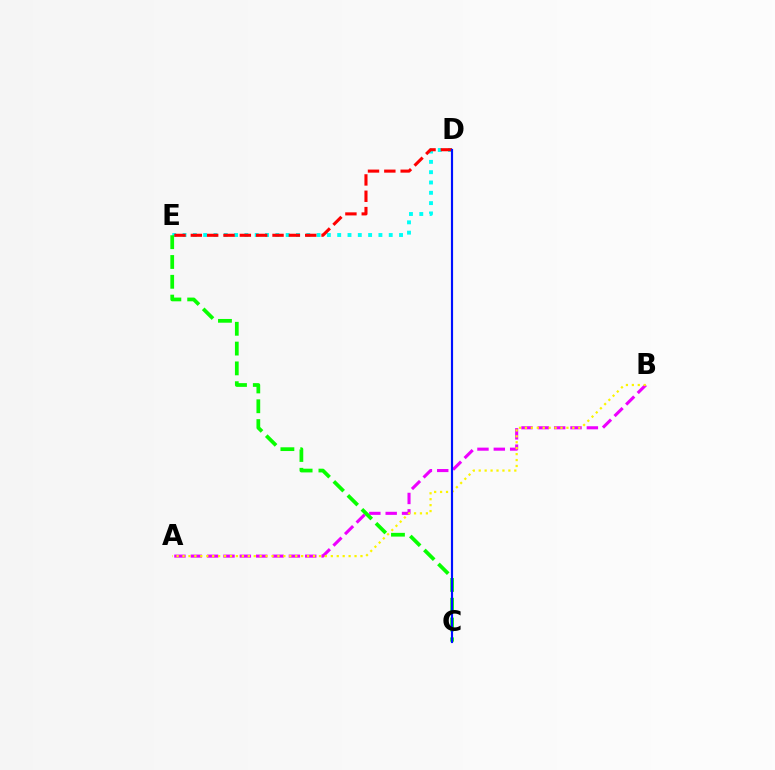{('D', 'E'): [{'color': '#00fff6', 'line_style': 'dotted', 'thickness': 2.8}, {'color': '#ff0000', 'line_style': 'dashed', 'thickness': 2.22}], ('A', 'B'): [{'color': '#ee00ff', 'line_style': 'dashed', 'thickness': 2.22}, {'color': '#fcf500', 'line_style': 'dotted', 'thickness': 1.61}], ('C', 'E'): [{'color': '#08ff00', 'line_style': 'dashed', 'thickness': 2.69}], ('C', 'D'): [{'color': '#0010ff', 'line_style': 'solid', 'thickness': 1.55}]}